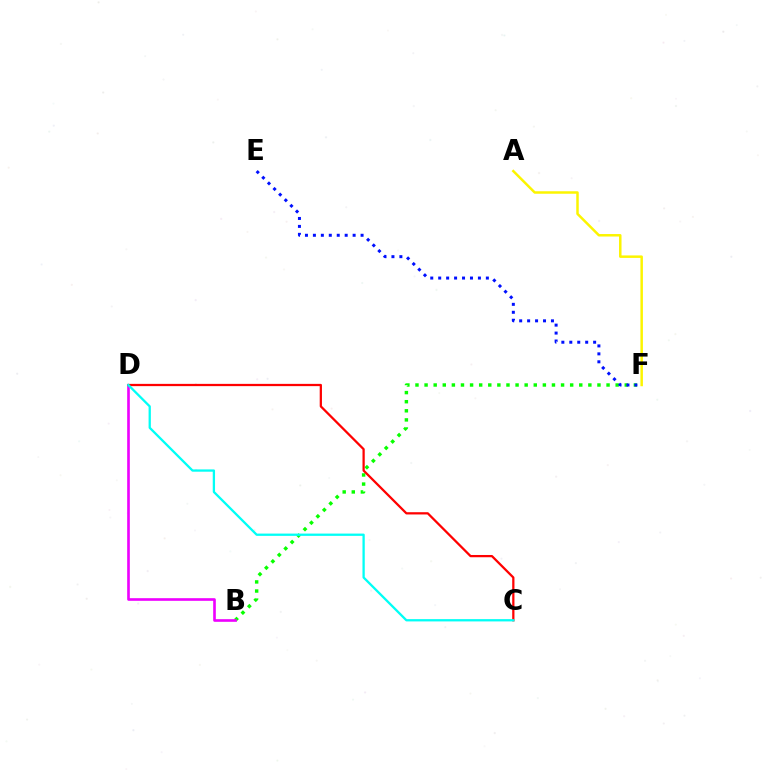{('A', 'F'): [{'color': '#fcf500', 'line_style': 'solid', 'thickness': 1.79}], ('B', 'F'): [{'color': '#08ff00', 'line_style': 'dotted', 'thickness': 2.47}], ('B', 'D'): [{'color': '#ee00ff', 'line_style': 'solid', 'thickness': 1.9}], ('C', 'D'): [{'color': '#ff0000', 'line_style': 'solid', 'thickness': 1.62}, {'color': '#00fff6', 'line_style': 'solid', 'thickness': 1.65}], ('E', 'F'): [{'color': '#0010ff', 'line_style': 'dotted', 'thickness': 2.16}]}